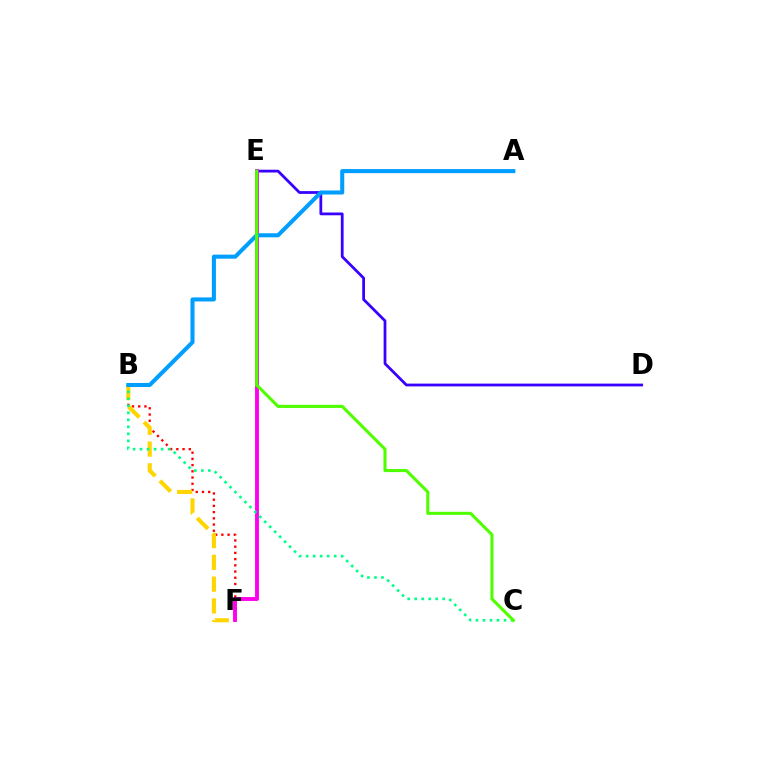{('B', 'F'): [{'color': '#ff0000', 'line_style': 'dotted', 'thickness': 1.69}, {'color': '#ffd500', 'line_style': 'dashed', 'thickness': 2.96}], ('D', 'E'): [{'color': '#3700ff', 'line_style': 'solid', 'thickness': 1.99}], ('E', 'F'): [{'color': '#ff00ed', 'line_style': 'solid', 'thickness': 2.81}], ('B', 'C'): [{'color': '#00ff86', 'line_style': 'dotted', 'thickness': 1.91}], ('A', 'B'): [{'color': '#009eff', 'line_style': 'solid', 'thickness': 2.93}], ('C', 'E'): [{'color': '#4fff00', 'line_style': 'solid', 'thickness': 2.22}]}